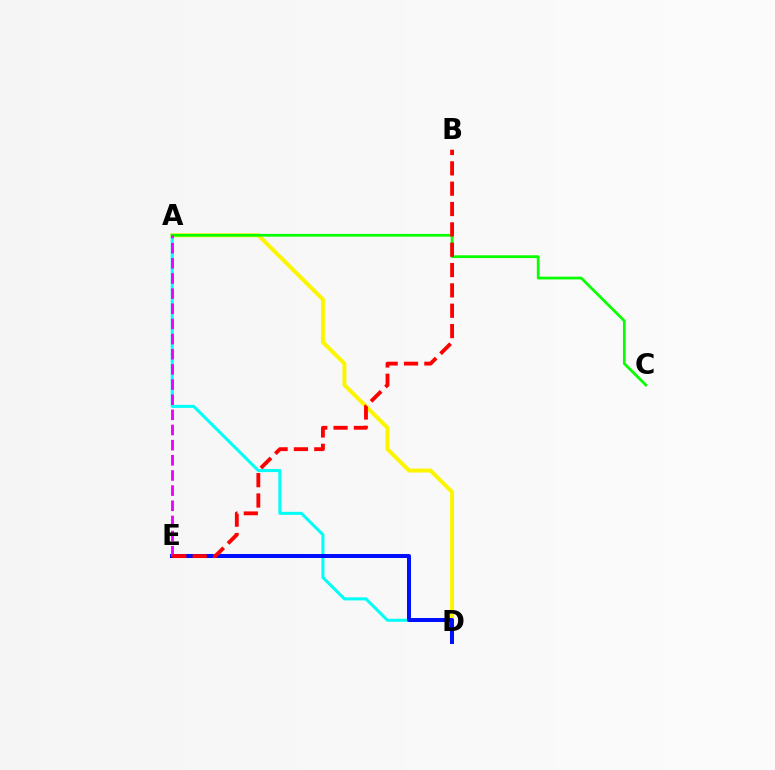{('A', 'D'): [{'color': '#fcf500', 'line_style': 'solid', 'thickness': 2.86}, {'color': '#00fff6', 'line_style': 'solid', 'thickness': 2.18}], ('A', 'C'): [{'color': '#08ff00', 'line_style': 'solid', 'thickness': 1.98}], ('D', 'E'): [{'color': '#0010ff', 'line_style': 'solid', 'thickness': 2.89}], ('A', 'E'): [{'color': '#ee00ff', 'line_style': 'dashed', 'thickness': 2.06}], ('B', 'E'): [{'color': '#ff0000', 'line_style': 'dashed', 'thickness': 2.76}]}